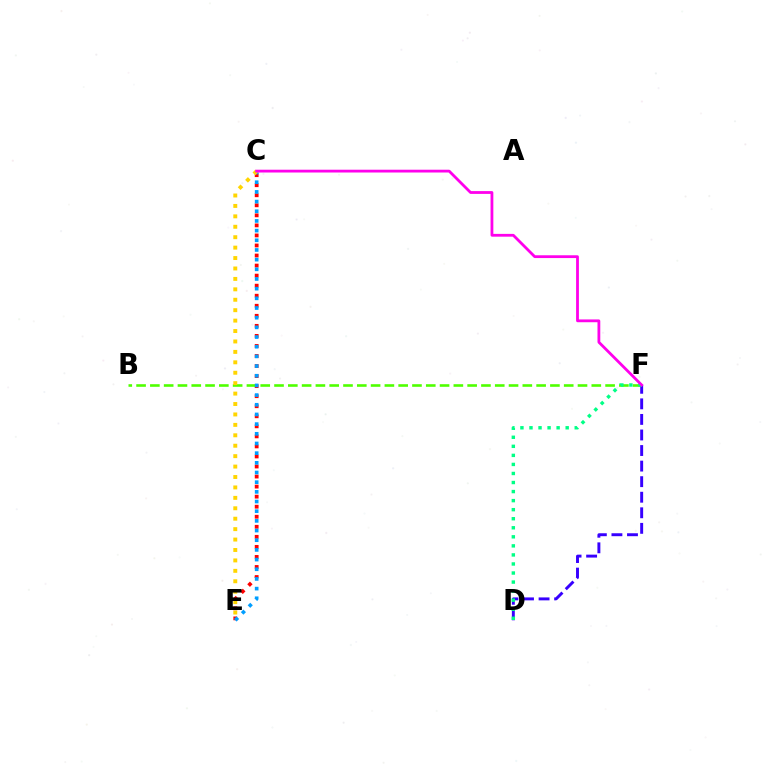{('C', 'E'): [{'color': '#ff0000', 'line_style': 'dotted', 'thickness': 2.73}, {'color': '#009eff', 'line_style': 'dotted', 'thickness': 2.63}, {'color': '#ffd500', 'line_style': 'dotted', 'thickness': 2.83}], ('B', 'F'): [{'color': '#4fff00', 'line_style': 'dashed', 'thickness': 1.87}], ('D', 'F'): [{'color': '#3700ff', 'line_style': 'dashed', 'thickness': 2.11}, {'color': '#00ff86', 'line_style': 'dotted', 'thickness': 2.46}], ('C', 'F'): [{'color': '#ff00ed', 'line_style': 'solid', 'thickness': 2.01}]}